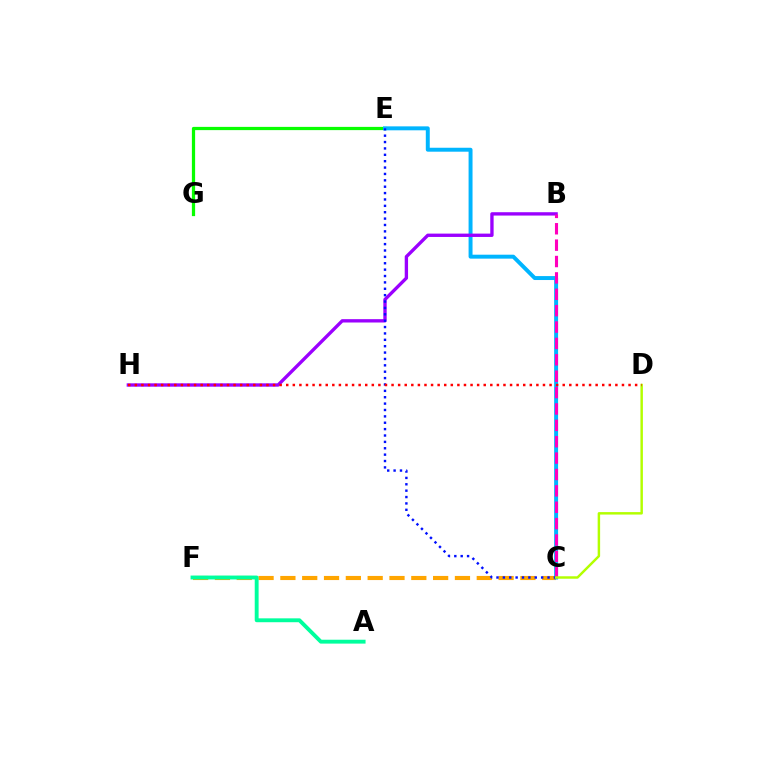{('E', 'G'): [{'color': '#08ff00', 'line_style': 'solid', 'thickness': 2.33}], ('C', 'F'): [{'color': '#ffa500', 'line_style': 'dashed', 'thickness': 2.96}], ('C', 'E'): [{'color': '#00b5ff', 'line_style': 'solid', 'thickness': 2.84}, {'color': '#0010ff', 'line_style': 'dotted', 'thickness': 1.73}], ('B', 'H'): [{'color': '#9b00ff', 'line_style': 'solid', 'thickness': 2.41}], ('A', 'F'): [{'color': '#00ff9d', 'line_style': 'solid', 'thickness': 2.79}], ('B', 'C'): [{'color': '#ff00bd', 'line_style': 'dashed', 'thickness': 2.23}], ('C', 'D'): [{'color': '#b3ff00', 'line_style': 'solid', 'thickness': 1.77}], ('D', 'H'): [{'color': '#ff0000', 'line_style': 'dotted', 'thickness': 1.79}]}